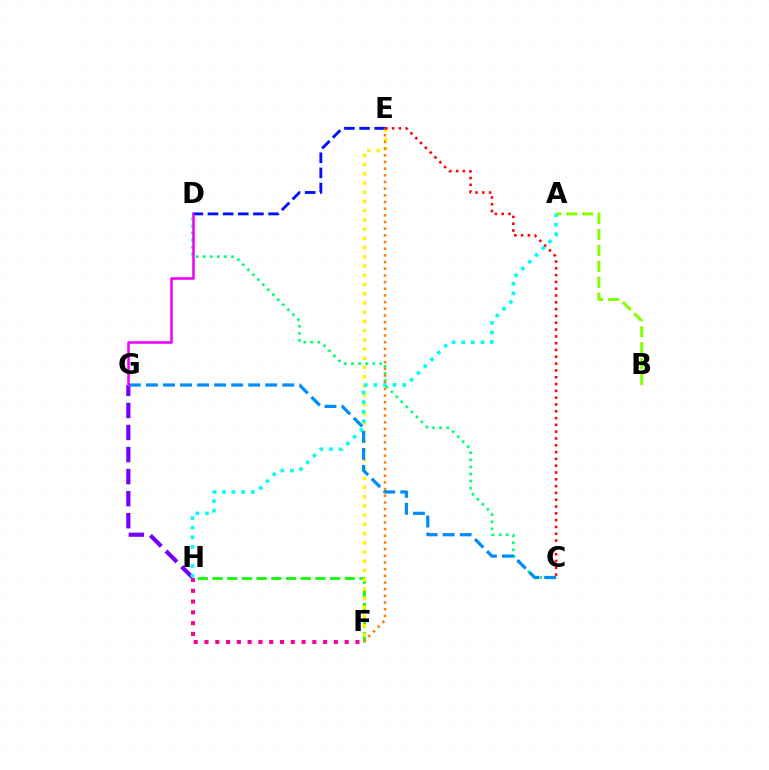{('F', 'H'): [{'color': '#08ff00', 'line_style': 'dashed', 'thickness': 2.0}, {'color': '#ff0094', 'line_style': 'dotted', 'thickness': 2.93}], ('E', 'F'): [{'color': '#fcf500', 'line_style': 'dotted', 'thickness': 2.51}, {'color': '#ff7c00', 'line_style': 'dotted', 'thickness': 1.81}], ('G', 'H'): [{'color': '#7200ff', 'line_style': 'dashed', 'thickness': 3.0}], ('C', 'D'): [{'color': '#00ff74', 'line_style': 'dotted', 'thickness': 1.92}], ('C', 'G'): [{'color': '#008cff', 'line_style': 'dashed', 'thickness': 2.31}], ('D', 'E'): [{'color': '#0010ff', 'line_style': 'dashed', 'thickness': 2.06}], ('C', 'E'): [{'color': '#ff0000', 'line_style': 'dotted', 'thickness': 1.85}], ('A', 'B'): [{'color': '#84ff00', 'line_style': 'dashed', 'thickness': 2.16}], ('A', 'H'): [{'color': '#00fff6', 'line_style': 'dotted', 'thickness': 2.61}], ('D', 'G'): [{'color': '#ee00ff', 'line_style': 'solid', 'thickness': 1.83}]}